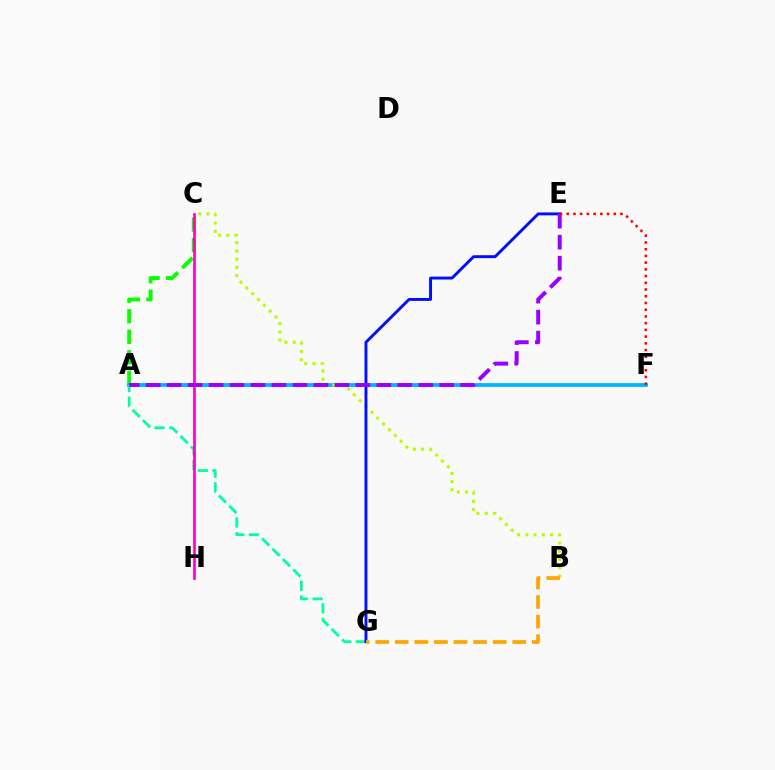{('A', 'C'): [{'color': '#08ff00', 'line_style': 'dashed', 'thickness': 2.79}], ('A', 'F'): [{'color': '#00b5ff', 'line_style': 'solid', 'thickness': 2.72}], ('B', 'C'): [{'color': '#b3ff00', 'line_style': 'dotted', 'thickness': 2.24}], ('A', 'G'): [{'color': '#00ff9d', 'line_style': 'dashed', 'thickness': 1.99}], ('E', 'G'): [{'color': '#0010ff', 'line_style': 'solid', 'thickness': 2.1}], ('B', 'G'): [{'color': '#ffa500', 'line_style': 'dashed', 'thickness': 2.66}], ('C', 'H'): [{'color': '#ff00bd', 'line_style': 'solid', 'thickness': 1.91}], ('A', 'E'): [{'color': '#9b00ff', 'line_style': 'dashed', 'thickness': 2.85}], ('E', 'F'): [{'color': '#ff0000', 'line_style': 'dotted', 'thickness': 1.83}]}